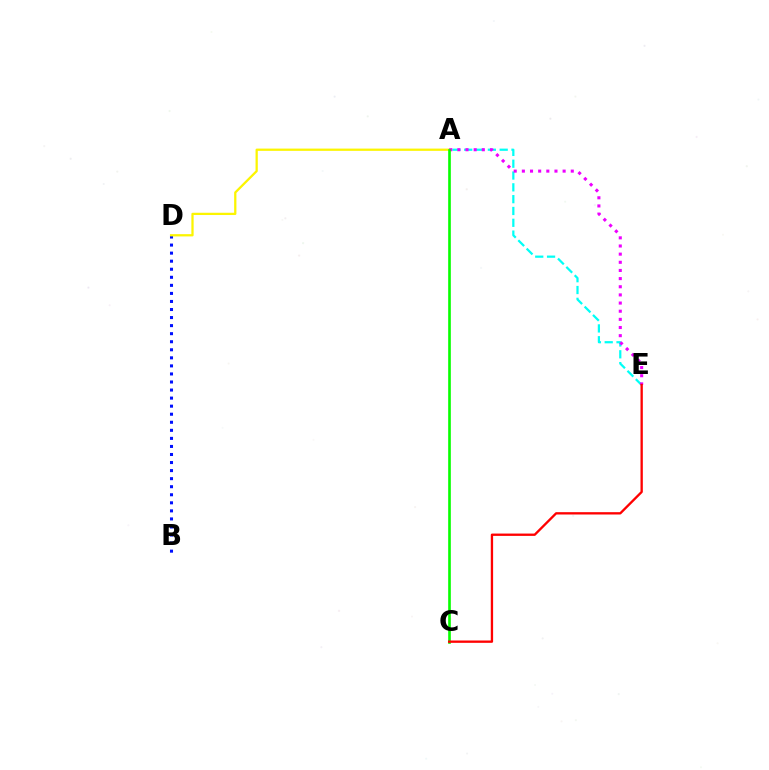{('A', 'E'): [{'color': '#00fff6', 'line_style': 'dashed', 'thickness': 1.61}, {'color': '#ee00ff', 'line_style': 'dotted', 'thickness': 2.21}], ('B', 'D'): [{'color': '#0010ff', 'line_style': 'dotted', 'thickness': 2.19}], ('A', 'D'): [{'color': '#fcf500', 'line_style': 'solid', 'thickness': 1.63}], ('A', 'C'): [{'color': '#08ff00', 'line_style': 'solid', 'thickness': 1.91}], ('C', 'E'): [{'color': '#ff0000', 'line_style': 'solid', 'thickness': 1.68}]}